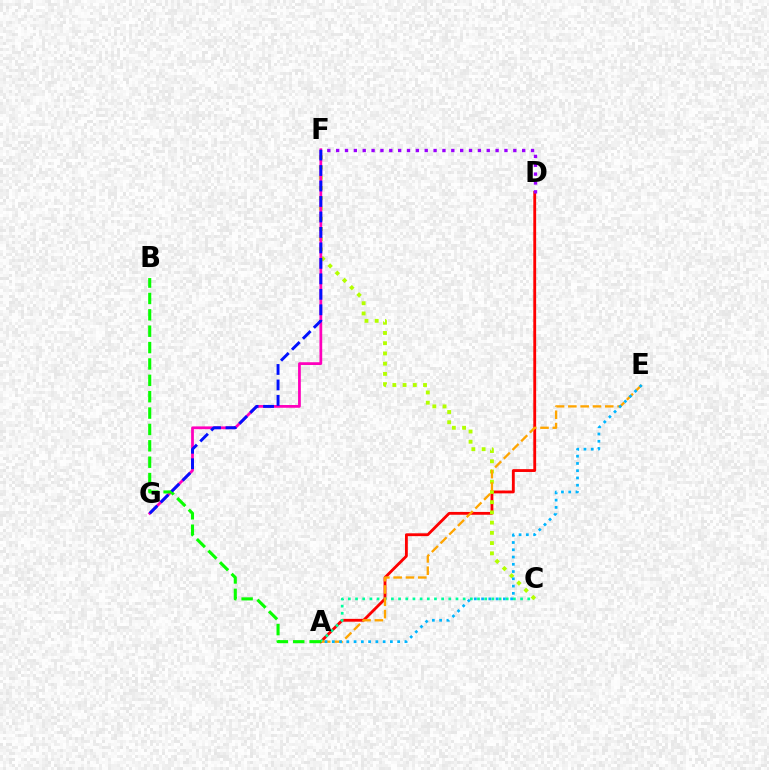{('A', 'D'): [{'color': '#ff0000', 'line_style': 'solid', 'thickness': 2.04}], ('A', 'C'): [{'color': '#00ff9d', 'line_style': 'dotted', 'thickness': 1.95}], ('D', 'F'): [{'color': '#9b00ff', 'line_style': 'dotted', 'thickness': 2.41}], ('C', 'F'): [{'color': '#b3ff00', 'line_style': 'dotted', 'thickness': 2.78}], ('A', 'E'): [{'color': '#ffa500', 'line_style': 'dashed', 'thickness': 1.67}, {'color': '#00b5ff', 'line_style': 'dotted', 'thickness': 1.97}], ('F', 'G'): [{'color': '#ff00bd', 'line_style': 'solid', 'thickness': 1.98}, {'color': '#0010ff', 'line_style': 'dashed', 'thickness': 2.1}], ('A', 'B'): [{'color': '#08ff00', 'line_style': 'dashed', 'thickness': 2.22}]}